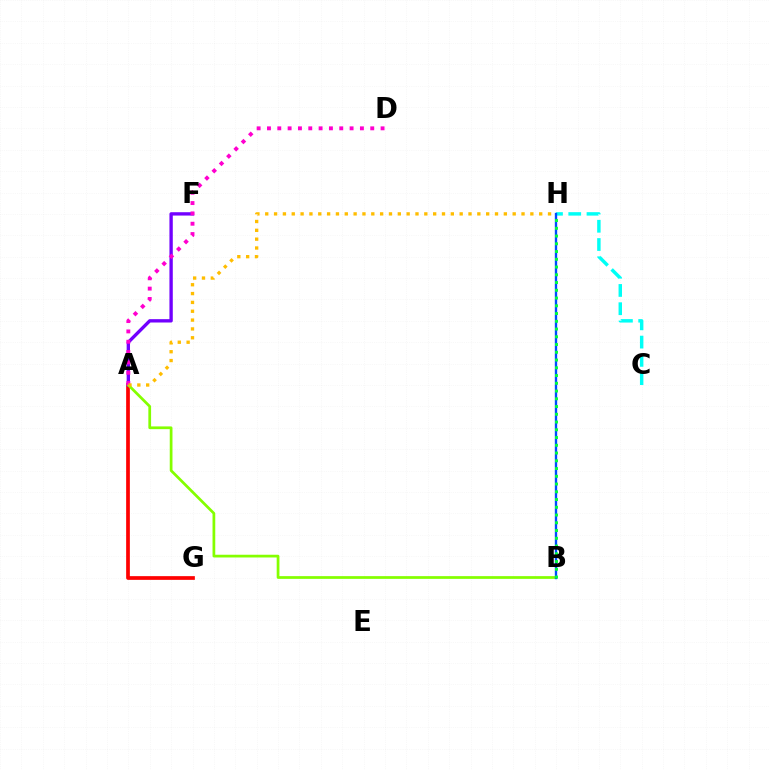{('A', 'G'): [{'color': '#ff0000', 'line_style': 'solid', 'thickness': 2.67}], ('C', 'H'): [{'color': '#00fff6', 'line_style': 'dashed', 'thickness': 2.48}], ('A', 'F'): [{'color': '#7200ff', 'line_style': 'solid', 'thickness': 2.41}], ('A', 'B'): [{'color': '#84ff00', 'line_style': 'solid', 'thickness': 1.97}], ('A', 'D'): [{'color': '#ff00cf', 'line_style': 'dotted', 'thickness': 2.81}], ('A', 'H'): [{'color': '#ffbd00', 'line_style': 'dotted', 'thickness': 2.4}], ('B', 'H'): [{'color': '#004bff', 'line_style': 'solid', 'thickness': 1.7}, {'color': '#00ff39', 'line_style': 'dotted', 'thickness': 2.11}]}